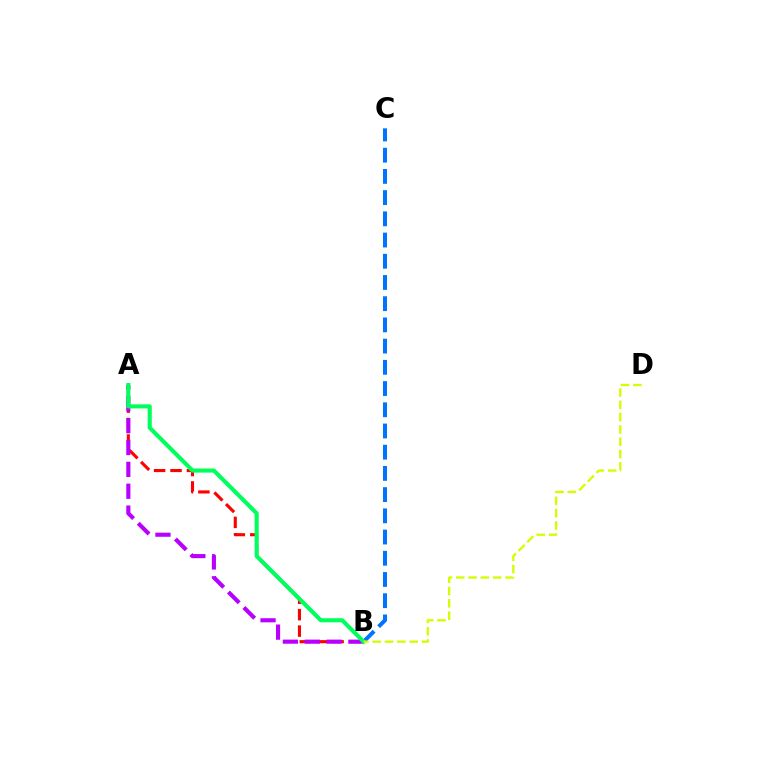{('A', 'B'): [{'color': '#ff0000', 'line_style': 'dashed', 'thickness': 2.23}, {'color': '#b900ff', 'line_style': 'dashed', 'thickness': 2.97}, {'color': '#00ff5c', 'line_style': 'solid', 'thickness': 2.95}], ('B', 'C'): [{'color': '#0074ff', 'line_style': 'dashed', 'thickness': 2.88}], ('B', 'D'): [{'color': '#d1ff00', 'line_style': 'dashed', 'thickness': 1.67}]}